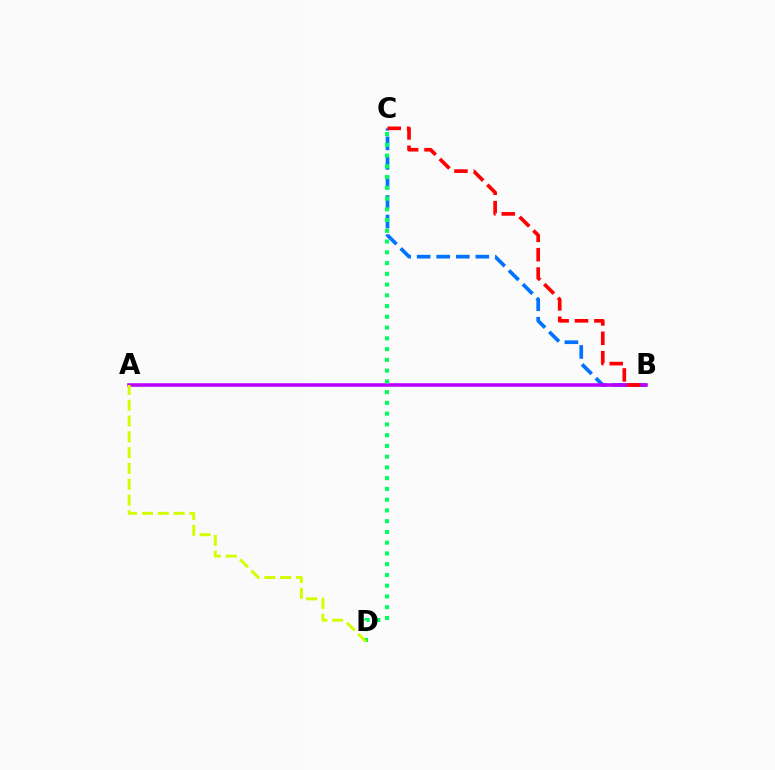{('B', 'C'): [{'color': '#0074ff', 'line_style': 'dashed', 'thickness': 2.66}, {'color': '#ff0000', 'line_style': 'dashed', 'thickness': 2.63}], ('A', 'B'): [{'color': '#b900ff', 'line_style': 'solid', 'thickness': 2.57}], ('C', 'D'): [{'color': '#00ff5c', 'line_style': 'dotted', 'thickness': 2.92}], ('A', 'D'): [{'color': '#d1ff00', 'line_style': 'dashed', 'thickness': 2.15}]}